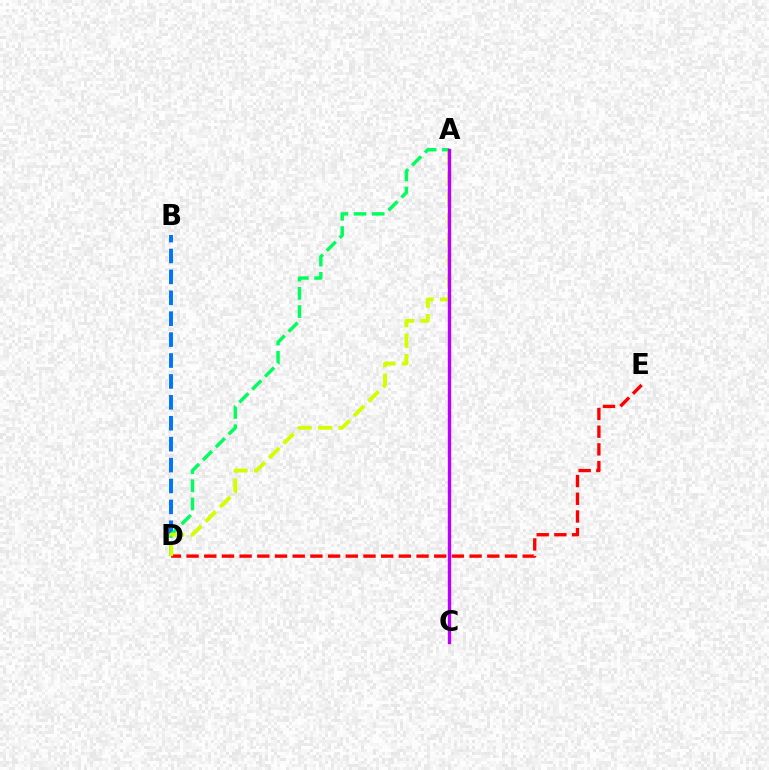{('D', 'E'): [{'color': '#ff0000', 'line_style': 'dashed', 'thickness': 2.4}], ('B', 'D'): [{'color': '#0074ff', 'line_style': 'dashed', 'thickness': 2.84}], ('A', 'D'): [{'color': '#00ff5c', 'line_style': 'dashed', 'thickness': 2.47}, {'color': '#d1ff00', 'line_style': 'dashed', 'thickness': 2.78}], ('A', 'C'): [{'color': '#b900ff', 'line_style': 'solid', 'thickness': 2.43}]}